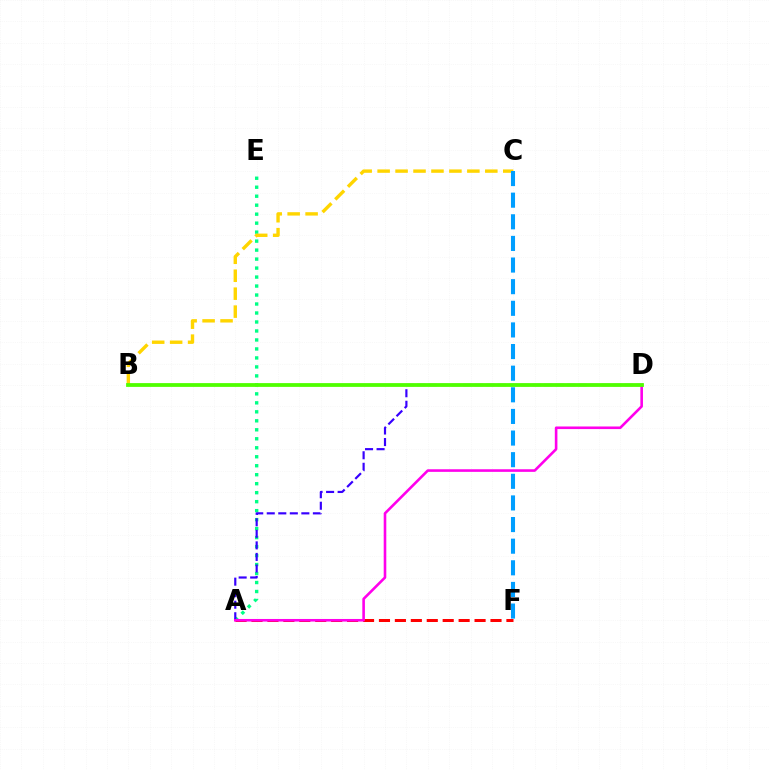{('A', 'E'): [{'color': '#00ff86', 'line_style': 'dotted', 'thickness': 2.44}], ('A', 'D'): [{'color': '#3700ff', 'line_style': 'dashed', 'thickness': 1.57}, {'color': '#ff00ed', 'line_style': 'solid', 'thickness': 1.87}], ('B', 'C'): [{'color': '#ffd500', 'line_style': 'dashed', 'thickness': 2.44}], ('A', 'F'): [{'color': '#ff0000', 'line_style': 'dashed', 'thickness': 2.16}], ('B', 'D'): [{'color': '#4fff00', 'line_style': 'solid', 'thickness': 2.72}], ('C', 'F'): [{'color': '#009eff', 'line_style': 'dashed', 'thickness': 2.94}]}